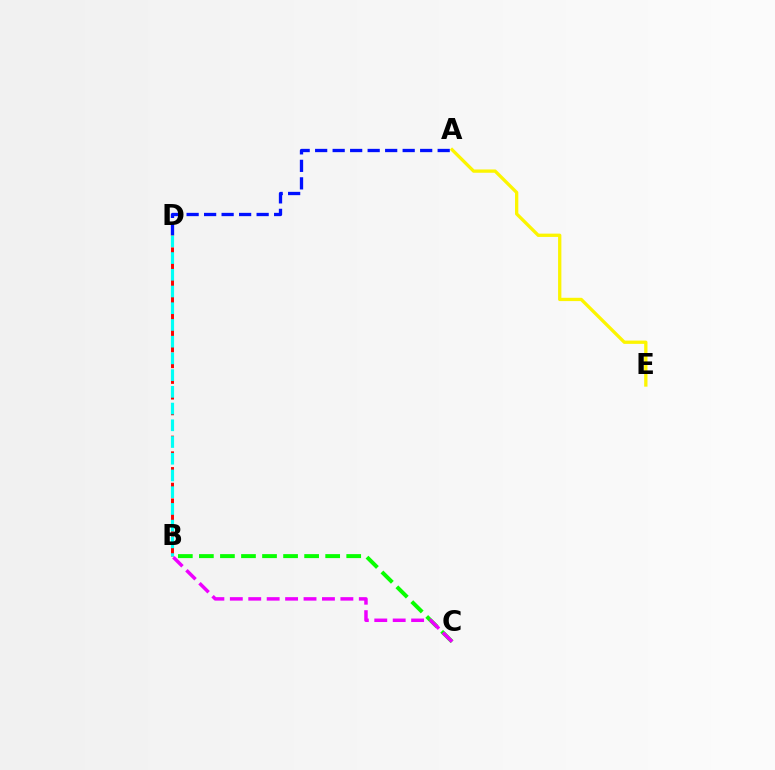{('A', 'E'): [{'color': '#fcf500', 'line_style': 'solid', 'thickness': 2.37}], ('A', 'D'): [{'color': '#0010ff', 'line_style': 'dashed', 'thickness': 2.38}], ('B', 'D'): [{'color': '#ff0000', 'line_style': 'dashed', 'thickness': 2.13}, {'color': '#00fff6', 'line_style': 'dashed', 'thickness': 2.27}], ('B', 'C'): [{'color': '#08ff00', 'line_style': 'dashed', 'thickness': 2.86}, {'color': '#ee00ff', 'line_style': 'dashed', 'thickness': 2.5}]}